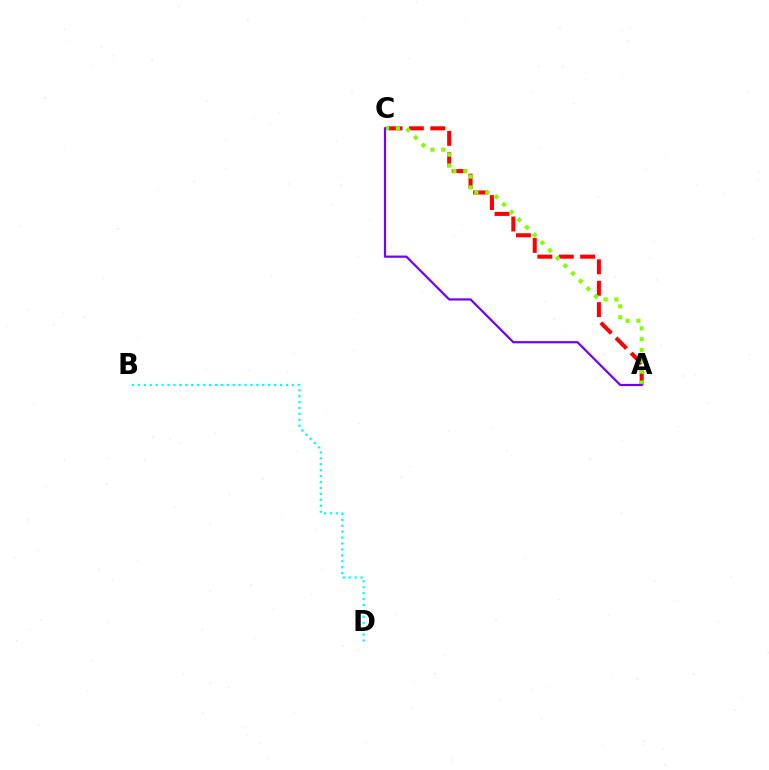{('B', 'D'): [{'color': '#00fff6', 'line_style': 'dotted', 'thickness': 1.61}], ('A', 'C'): [{'color': '#ff0000', 'line_style': 'dashed', 'thickness': 2.91}, {'color': '#84ff00', 'line_style': 'dotted', 'thickness': 2.95}, {'color': '#7200ff', 'line_style': 'solid', 'thickness': 1.59}]}